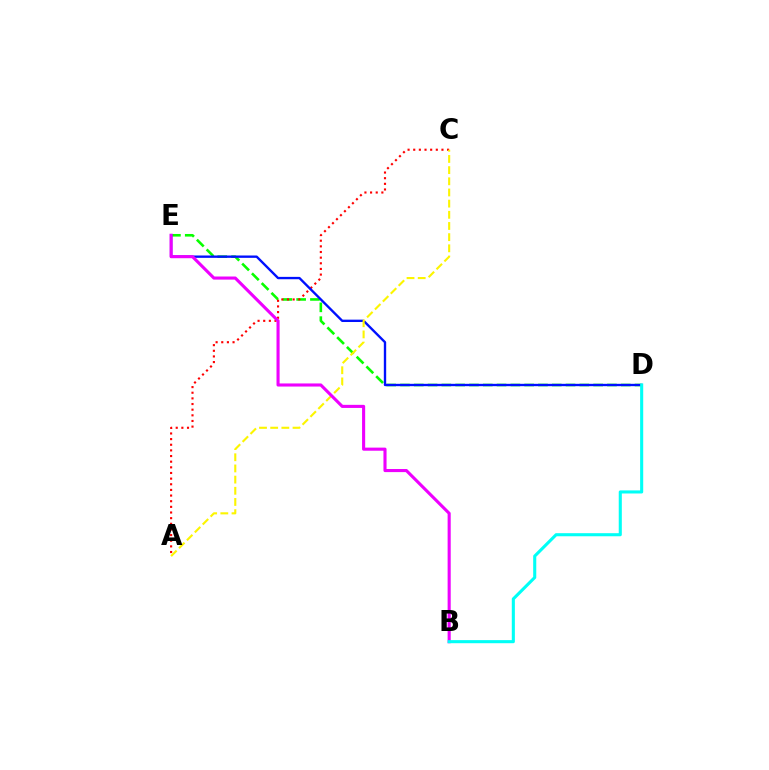{('D', 'E'): [{'color': '#08ff00', 'line_style': 'dashed', 'thickness': 1.87}, {'color': '#0010ff', 'line_style': 'solid', 'thickness': 1.7}], ('A', 'C'): [{'color': '#ff0000', 'line_style': 'dotted', 'thickness': 1.53}, {'color': '#fcf500', 'line_style': 'dashed', 'thickness': 1.52}], ('B', 'E'): [{'color': '#ee00ff', 'line_style': 'solid', 'thickness': 2.23}], ('B', 'D'): [{'color': '#00fff6', 'line_style': 'solid', 'thickness': 2.22}]}